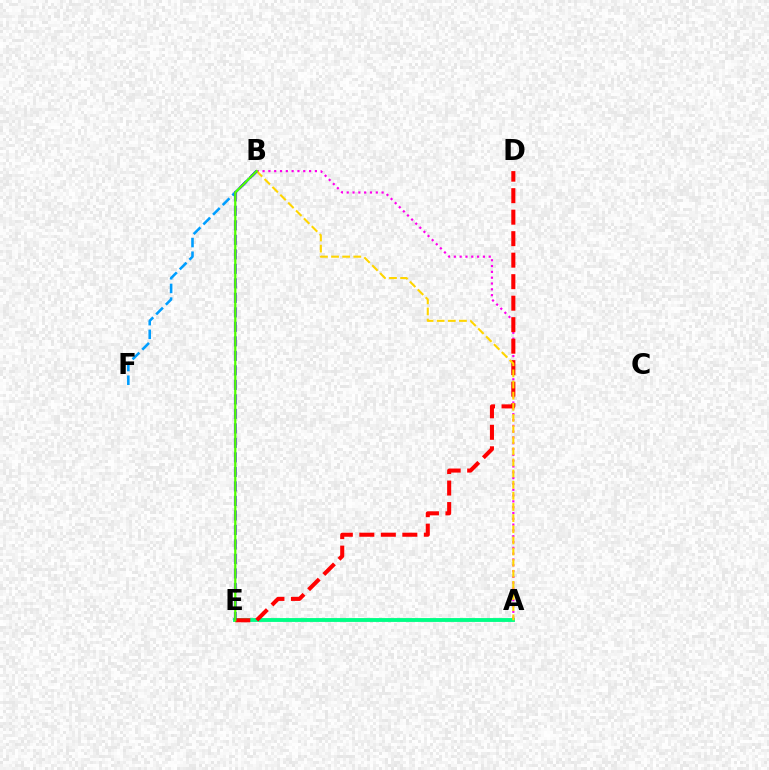{('B', 'F'): [{'color': '#009eff', 'line_style': 'dashed', 'thickness': 1.86}], ('A', 'B'): [{'color': '#ff00ed', 'line_style': 'dotted', 'thickness': 1.58}, {'color': '#ffd500', 'line_style': 'dashed', 'thickness': 1.51}], ('A', 'E'): [{'color': '#00ff86', 'line_style': 'solid', 'thickness': 2.78}], ('D', 'E'): [{'color': '#ff0000', 'line_style': 'dashed', 'thickness': 2.92}], ('B', 'E'): [{'color': '#3700ff', 'line_style': 'dashed', 'thickness': 1.97}, {'color': '#4fff00', 'line_style': 'solid', 'thickness': 1.61}]}